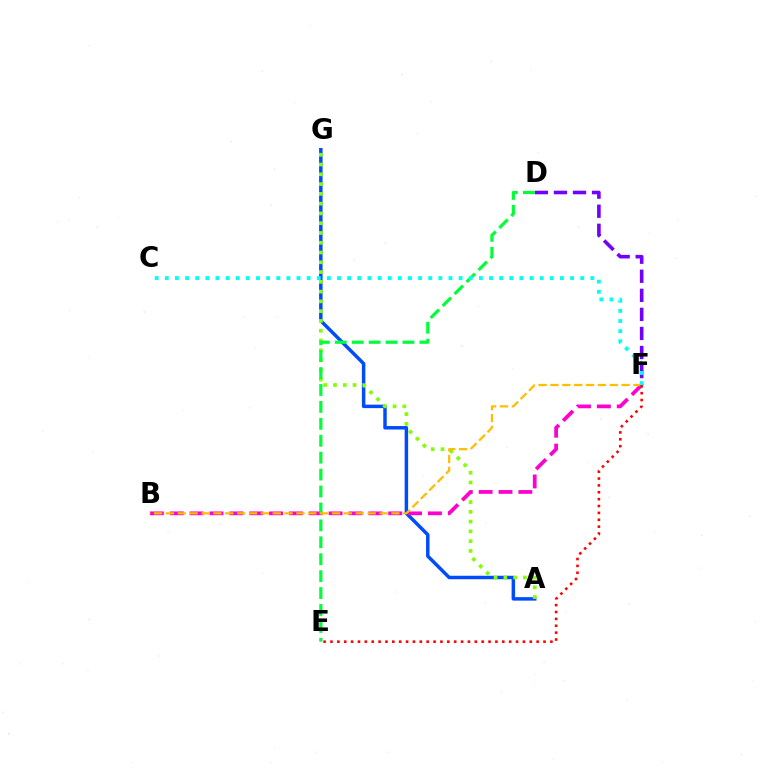{('D', 'F'): [{'color': '#7200ff', 'line_style': 'dashed', 'thickness': 2.59}], ('A', 'G'): [{'color': '#004bff', 'line_style': 'solid', 'thickness': 2.5}, {'color': '#84ff00', 'line_style': 'dotted', 'thickness': 2.66}], ('B', 'F'): [{'color': '#ff00cf', 'line_style': 'dashed', 'thickness': 2.7}, {'color': '#ffbd00', 'line_style': 'dashed', 'thickness': 1.61}], ('D', 'E'): [{'color': '#00ff39', 'line_style': 'dashed', 'thickness': 2.3}], ('E', 'F'): [{'color': '#ff0000', 'line_style': 'dotted', 'thickness': 1.87}], ('C', 'F'): [{'color': '#00fff6', 'line_style': 'dotted', 'thickness': 2.75}]}